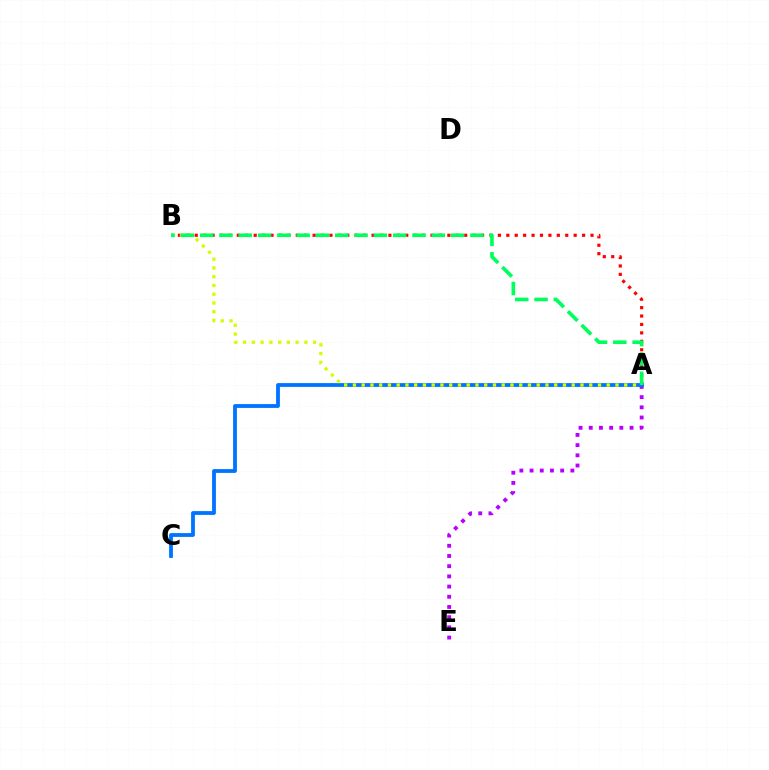{('A', 'E'): [{'color': '#b900ff', 'line_style': 'dotted', 'thickness': 2.77}], ('A', 'C'): [{'color': '#0074ff', 'line_style': 'solid', 'thickness': 2.74}], ('A', 'B'): [{'color': '#ff0000', 'line_style': 'dotted', 'thickness': 2.29}, {'color': '#d1ff00', 'line_style': 'dotted', 'thickness': 2.38}, {'color': '#00ff5c', 'line_style': 'dashed', 'thickness': 2.62}]}